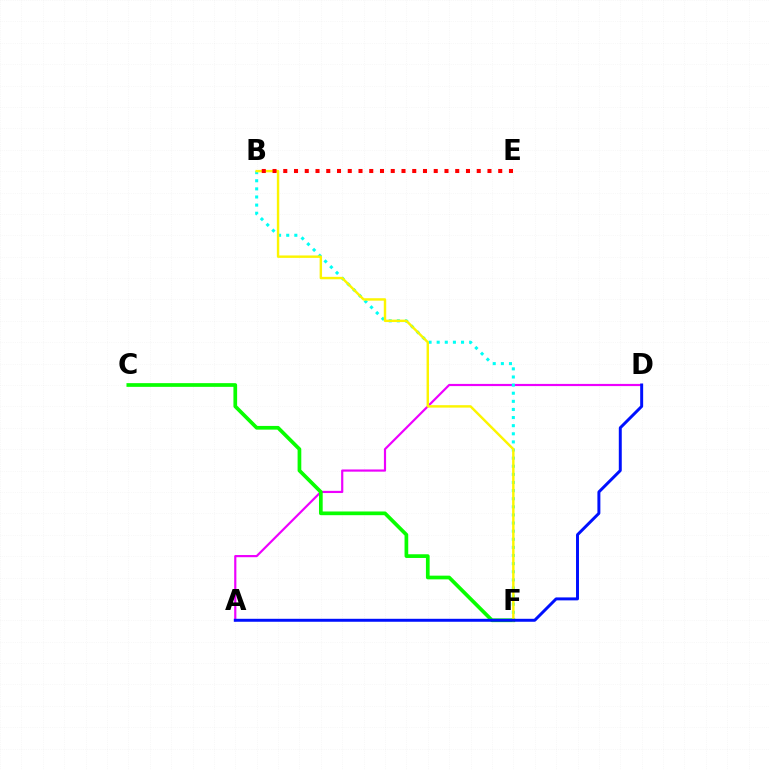{('A', 'D'): [{'color': '#ee00ff', 'line_style': 'solid', 'thickness': 1.57}, {'color': '#0010ff', 'line_style': 'solid', 'thickness': 2.13}], ('C', 'F'): [{'color': '#08ff00', 'line_style': 'solid', 'thickness': 2.67}], ('B', 'F'): [{'color': '#00fff6', 'line_style': 'dotted', 'thickness': 2.2}, {'color': '#fcf500', 'line_style': 'solid', 'thickness': 1.75}], ('B', 'E'): [{'color': '#ff0000', 'line_style': 'dotted', 'thickness': 2.92}]}